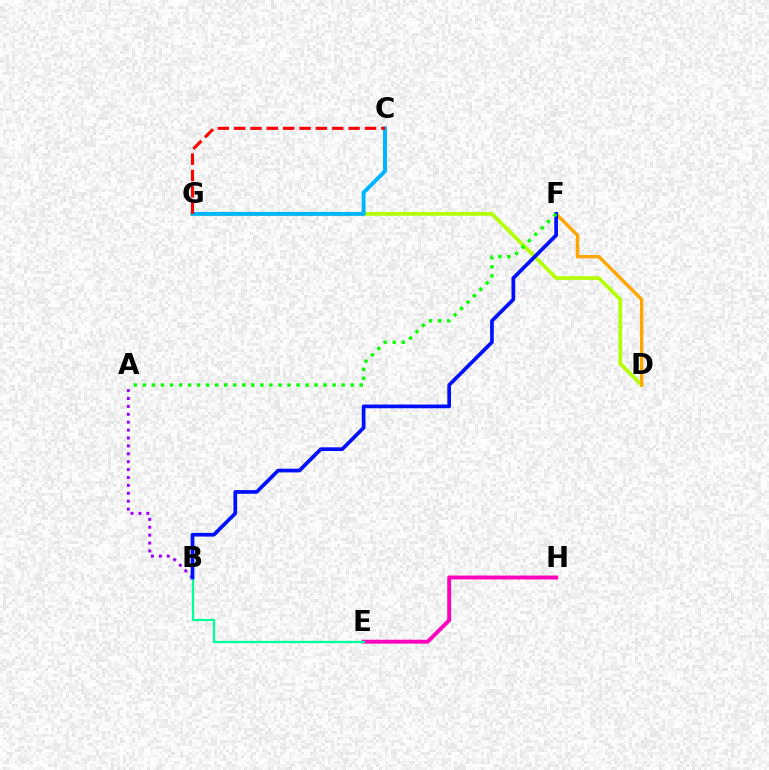{('D', 'G'): [{'color': '#b3ff00', 'line_style': 'solid', 'thickness': 2.64}], ('A', 'B'): [{'color': '#9b00ff', 'line_style': 'dotted', 'thickness': 2.15}], ('C', 'G'): [{'color': '#00b5ff', 'line_style': 'solid', 'thickness': 2.83}, {'color': '#ff0000', 'line_style': 'dashed', 'thickness': 2.22}], ('D', 'F'): [{'color': '#ffa500', 'line_style': 'solid', 'thickness': 2.4}], ('E', 'H'): [{'color': '#ff00bd', 'line_style': 'solid', 'thickness': 2.8}], ('B', 'E'): [{'color': '#00ff9d', 'line_style': 'solid', 'thickness': 1.67}], ('B', 'F'): [{'color': '#0010ff', 'line_style': 'solid', 'thickness': 2.67}], ('A', 'F'): [{'color': '#08ff00', 'line_style': 'dotted', 'thickness': 2.45}]}